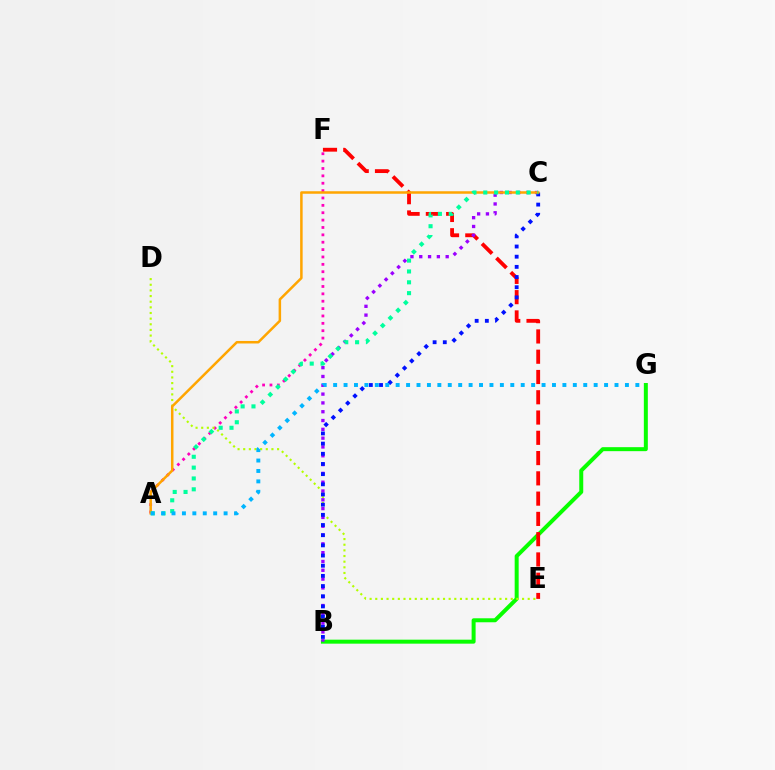{('B', 'G'): [{'color': '#08ff00', 'line_style': 'solid', 'thickness': 2.87}], ('E', 'F'): [{'color': '#ff0000', 'line_style': 'dashed', 'thickness': 2.75}], ('A', 'F'): [{'color': '#ff00bd', 'line_style': 'dotted', 'thickness': 2.0}], ('D', 'E'): [{'color': '#b3ff00', 'line_style': 'dotted', 'thickness': 1.53}], ('B', 'C'): [{'color': '#9b00ff', 'line_style': 'dotted', 'thickness': 2.39}, {'color': '#0010ff', 'line_style': 'dotted', 'thickness': 2.76}], ('A', 'C'): [{'color': '#ffa500', 'line_style': 'solid', 'thickness': 1.8}, {'color': '#00ff9d', 'line_style': 'dotted', 'thickness': 2.95}], ('A', 'G'): [{'color': '#00b5ff', 'line_style': 'dotted', 'thickness': 2.83}]}